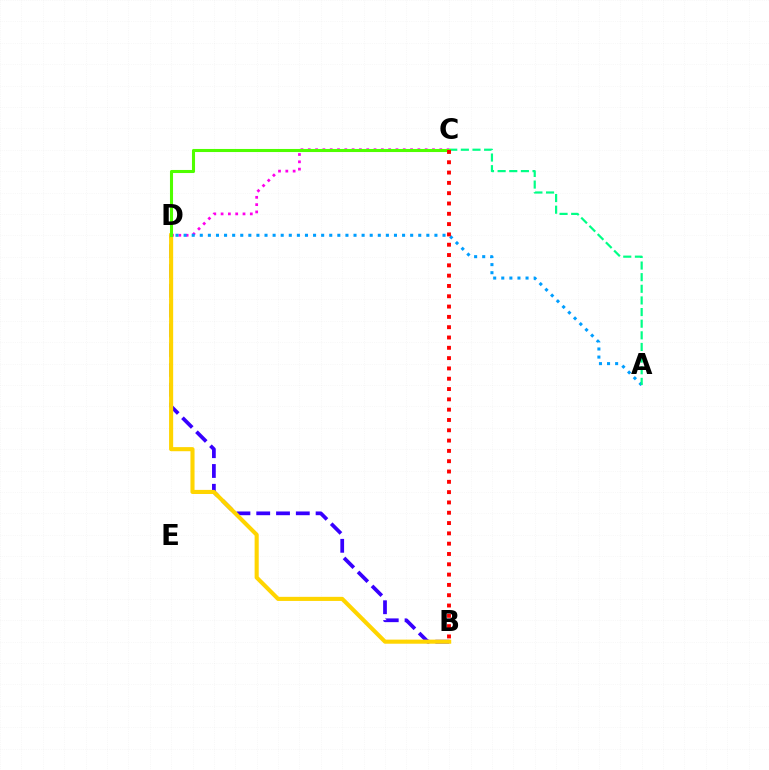{('C', 'D'): [{'color': '#ff00ed', 'line_style': 'dotted', 'thickness': 1.99}, {'color': '#4fff00', 'line_style': 'solid', 'thickness': 2.21}], ('A', 'D'): [{'color': '#009eff', 'line_style': 'dotted', 'thickness': 2.2}], ('A', 'C'): [{'color': '#00ff86', 'line_style': 'dashed', 'thickness': 1.58}], ('B', 'D'): [{'color': '#3700ff', 'line_style': 'dashed', 'thickness': 2.69}, {'color': '#ffd500', 'line_style': 'solid', 'thickness': 2.95}], ('B', 'C'): [{'color': '#ff0000', 'line_style': 'dotted', 'thickness': 2.8}]}